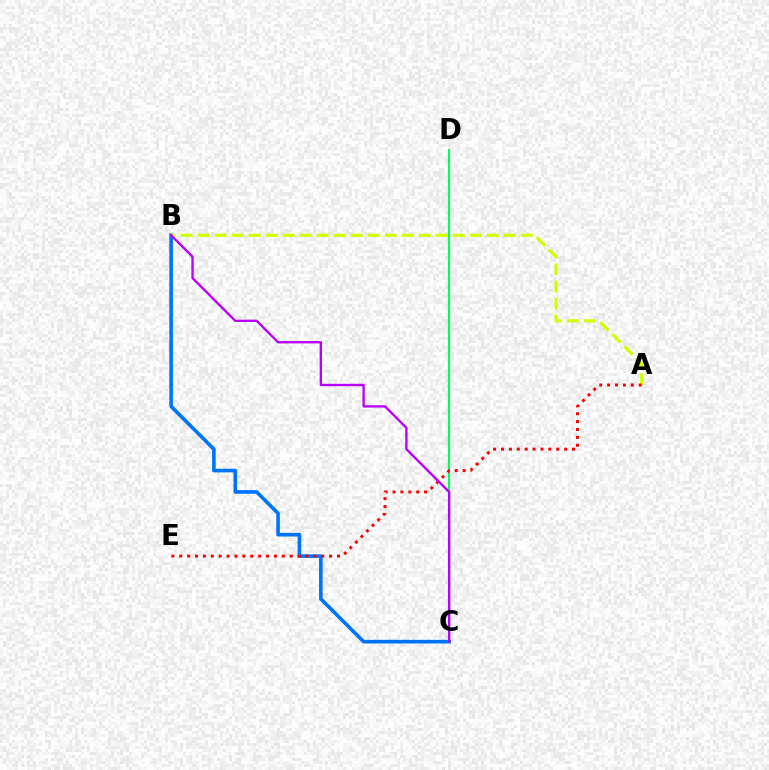{('B', 'C'): [{'color': '#0074ff', 'line_style': 'solid', 'thickness': 2.61}, {'color': '#b900ff', 'line_style': 'solid', 'thickness': 1.69}], ('A', 'B'): [{'color': '#d1ff00', 'line_style': 'dashed', 'thickness': 2.31}], ('C', 'D'): [{'color': '#00ff5c', 'line_style': 'solid', 'thickness': 1.55}], ('A', 'E'): [{'color': '#ff0000', 'line_style': 'dotted', 'thickness': 2.14}]}